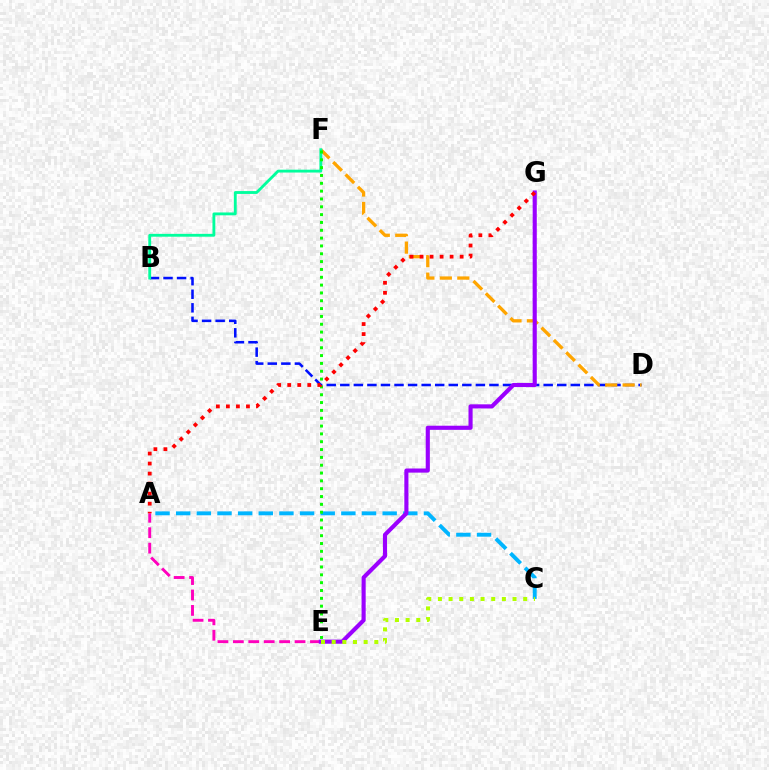{('B', 'D'): [{'color': '#0010ff', 'line_style': 'dashed', 'thickness': 1.84}], ('A', 'C'): [{'color': '#00b5ff', 'line_style': 'dashed', 'thickness': 2.8}], ('D', 'F'): [{'color': '#ffa500', 'line_style': 'dashed', 'thickness': 2.37}], ('A', 'E'): [{'color': '#ff00bd', 'line_style': 'dashed', 'thickness': 2.09}], ('B', 'F'): [{'color': '#00ff9d', 'line_style': 'solid', 'thickness': 2.05}], ('E', 'F'): [{'color': '#08ff00', 'line_style': 'dotted', 'thickness': 2.13}], ('E', 'G'): [{'color': '#9b00ff', 'line_style': 'solid', 'thickness': 2.97}], ('A', 'G'): [{'color': '#ff0000', 'line_style': 'dotted', 'thickness': 2.72}], ('C', 'E'): [{'color': '#b3ff00', 'line_style': 'dotted', 'thickness': 2.9}]}